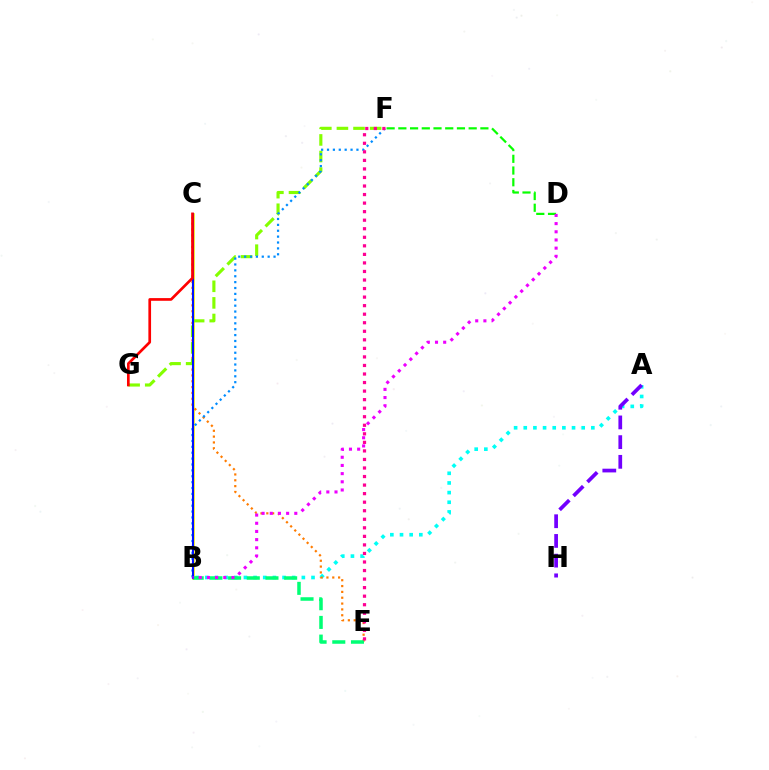{('B', 'C'): [{'color': '#fcf500', 'line_style': 'solid', 'thickness': 1.88}, {'color': '#0010ff', 'line_style': 'solid', 'thickness': 1.51}], ('A', 'B'): [{'color': '#00fff6', 'line_style': 'dotted', 'thickness': 2.62}], ('C', 'E'): [{'color': '#ff7c00', 'line_style': 'dotted', 'thickness': 1.59}], ('D', 'F'): [{'color': '#08ff00', 'line_style': 'dashed', 'thickness': 1.59}], ('B', 'E'): [{'color': '#00ff74', 'line_style': 'dashed', 'thickness': 2.54}], ('A', 'H'): [{'color': '#7200ff', 'line_style': 'dashed', 'thickness': 2.68}], ('F', 'G'): [{'color': '#84ff00', 'line_style': 'dashed', 'thickness': 2.25}], ('B', 'F'): [{'color': '#008cff', 'line_style': 'dotted', 'thickness': 1.6}], ('B', 'D'): [{'color': '#ee00ff', 'line_style': 'dotted', 'thickness': 2.22}], ('E', 'F'): [{'color': '#ff0094', 'line_style': 'dotted', 'thickness': 2.32}], ('C', 'G'): [{'color': '#ff0000', 'line_style': 'solid', 'thickness': 1.94}]}